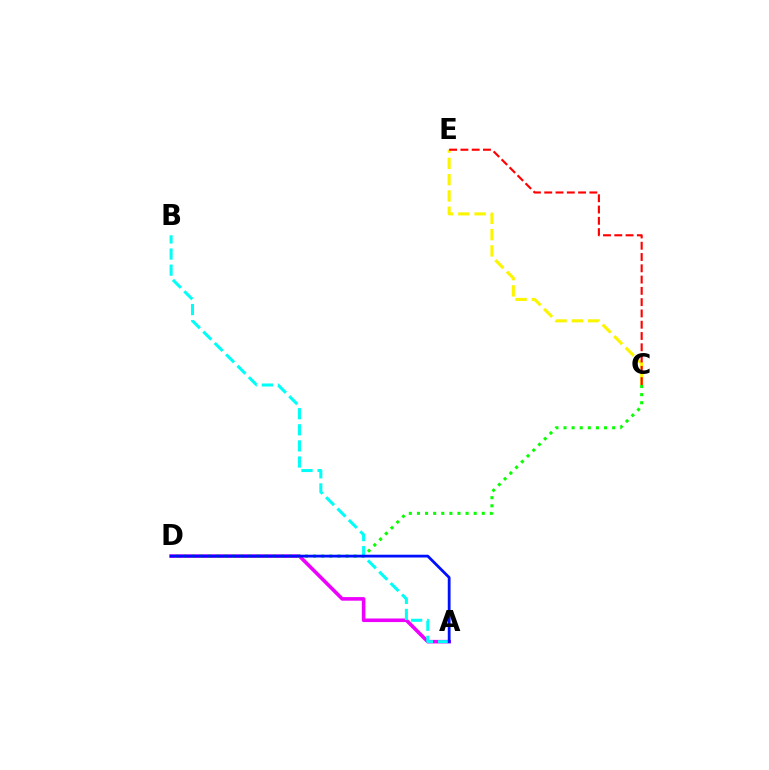{('A', 'D'): [{'color': '#ee00ff', 'line_style': 'solid', 'thickness': 2.58}, {'color': '#0010ff', 'line_style': 'solid', 'thickness': 2.01}], ('C', 'D'): [{'color': '#08ff00', 'line_style': 'dotted', 'thickness': 2.2}], ('C', 'E'): [{'color': '#fcf500', 'line_style': 'dashed', 'thickness': 2.21}, {'color': '#ff0000', 'line_style': 'dashed', 'thickness': 1.53}], ('A', 'B'): [{'color': '#00fff6', 'line_style': 'dashed', 'thickness': 2.19}]}